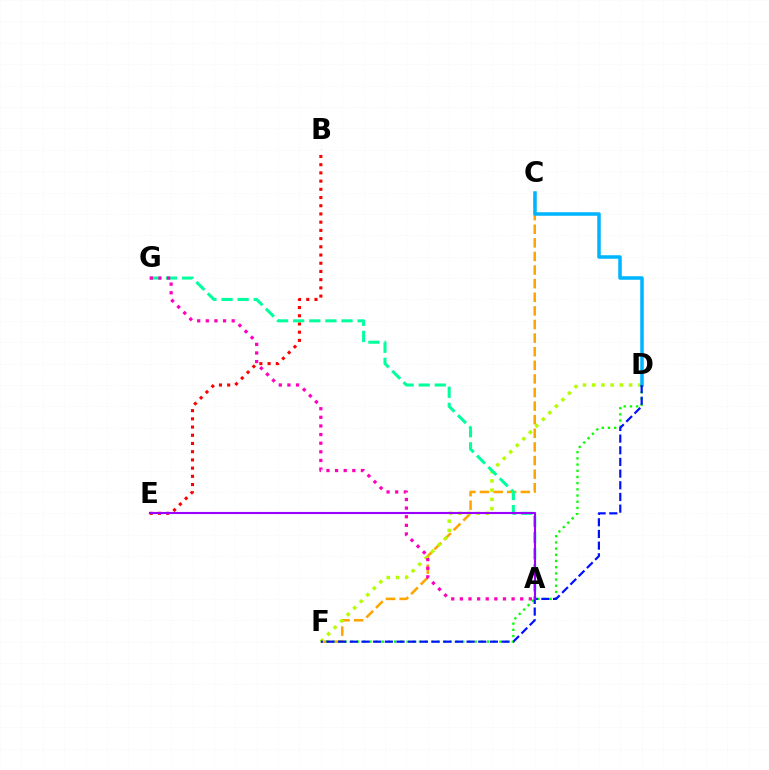{('C', 'F'): [{'color': '#ffa500', 'line_style': 'dashed', 'thickness': 1.85}], ('D', 'F'): [{'color': '#b3ff00', 'line_style': 'dotted', 'thickness': 2.51}, {'color': '#08ff00', 'line_style': 'dotted', 'thickness': 1.68}, {'color': '#0010ff', 'line_style': 'dashed', 'thickness': 1.59}], ('C', 'D'): [{'color': '#00b5ff', 'line_style': 'solid', 'thickness': 2.54}], ('B', 'E'): [{'color': '#ff0000', 'line_style': 'dotted', 'thickness': 2.23}], ('A', 'G'): [{'color': '#00ff9d', 'line_style': 'dashed', 'thickness': 2.19}, {'color': '#ff00bd', 'line_style': 'dotted', 'thickness': 2.34}], ('A', 'E'): [{'color': '#9b00ff', 'line_style': 'solid', 'thickness': 1.52}]}